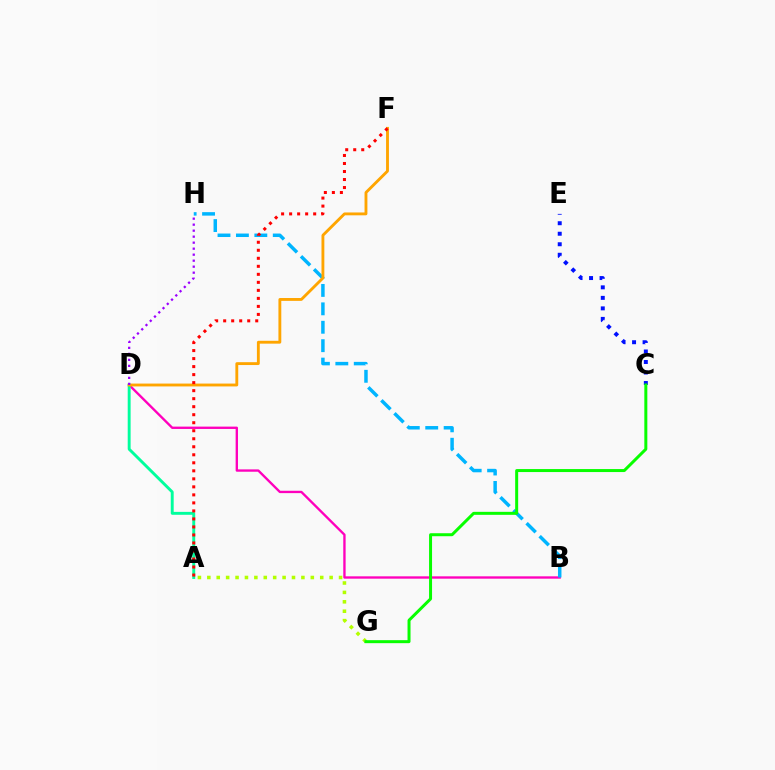{('B', 'D'): [{'color': '#ff00bd', 'line_style': 'solid', 'thickness': 1.69}], ('A', 'D'): [{'color': '#00ff9d', 'line_style': 'solid', 'thickness': 2.1}], ('A', 'G'): [{'color': '#b3ff00', 'line_style': 'dotted', 'thickness': 2.56}], ('B', 'H'): [{'color': '#00b5ff', 'line_style': 'dashed', 'thickness': 2.5}], ('D', 'F'): [{'color': '#ffa500', 'line_style': 'solid', 'thickness': 2.06}], ('A', 'F'): [{'color': '#ff0000', 'line_style': 'dotted', 'thickness': 2.18}], ('C', 'E'): [{'color': '#0010ff', 'line_style': 'dotted', 'thickness': 2.86}], ('D', 'H'): [{'color': '#9b00ff', 'line_style': 'dotted', 'thickness': 1.63}], ('C', 'G'): [{'color': '#08ff00', 'line_style': 'solid', 'thickness': 2.16}]}